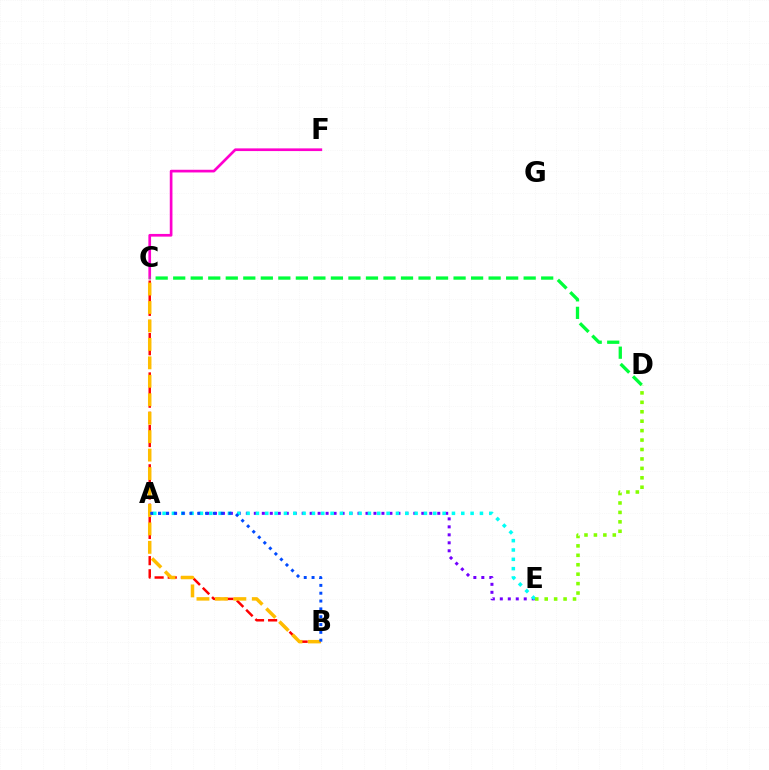{('B', 'C'): [{'color': '#ff0000', 'line_style': 'dashed', 'thickness': 1.78}, {'color': '#ffbd00', 'line_style': 'dashed', 'thickness': 2.51}], ('A', 'E'): [{'color': '#7200ff', 'line_style': 'dotted', 'thickness': 2.17}, {'color': '#00fff6', 'line_style': 'dotted', 'thickness': 2.54}], ('C', 'F'): [{'color': '#ff00cf', 'line_style': 'solid', 'thickness': 1.93}], ('D', 'E'): [{'color': '#84ff00', 'line_style': 'dotted', 'thickness': 2.56}], ('C', 'D'): [{'color': '#00ff39', 'line_style': 'dashed', 'thickness': 2.38}], ('A', 'B'): [{'color': '#004bff', 'line_style': 'dotted', 'thickness': 2.13}]}